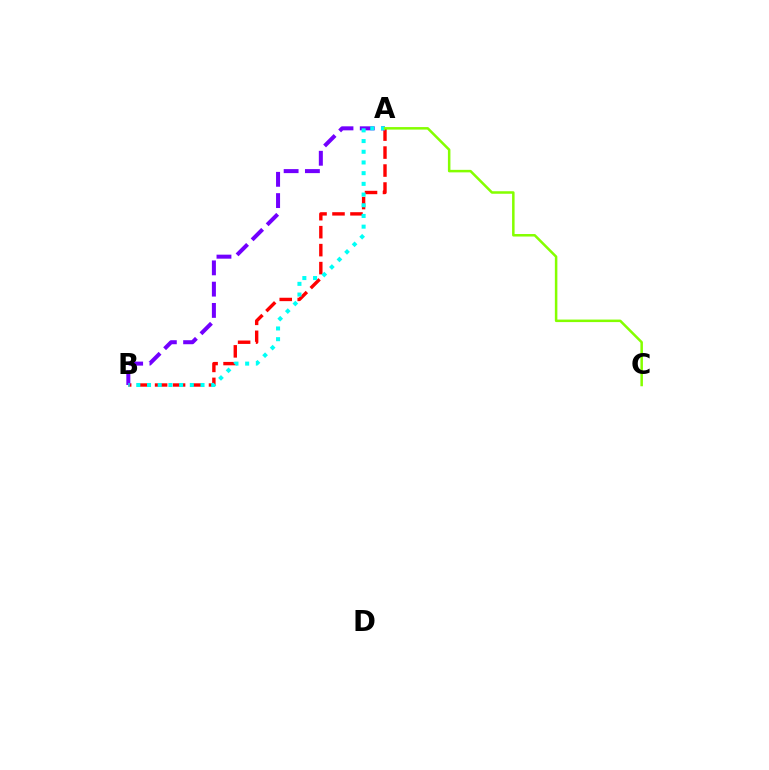{('A', 'B'): [{'color': '#ff0000', 'line_style': 'dashed', 'thickness': 2.44}, {'color': '#7200ff', 'line_style': 'dashed', 'thickness': 2.89}, {'color': '#00fff6', 'line_style': 'dotted', 'thickness': 2.91}], ('A', 'C'): [{'color': '#84ff00', 'line_style': 'solid', 'thickness': 1.81}]}